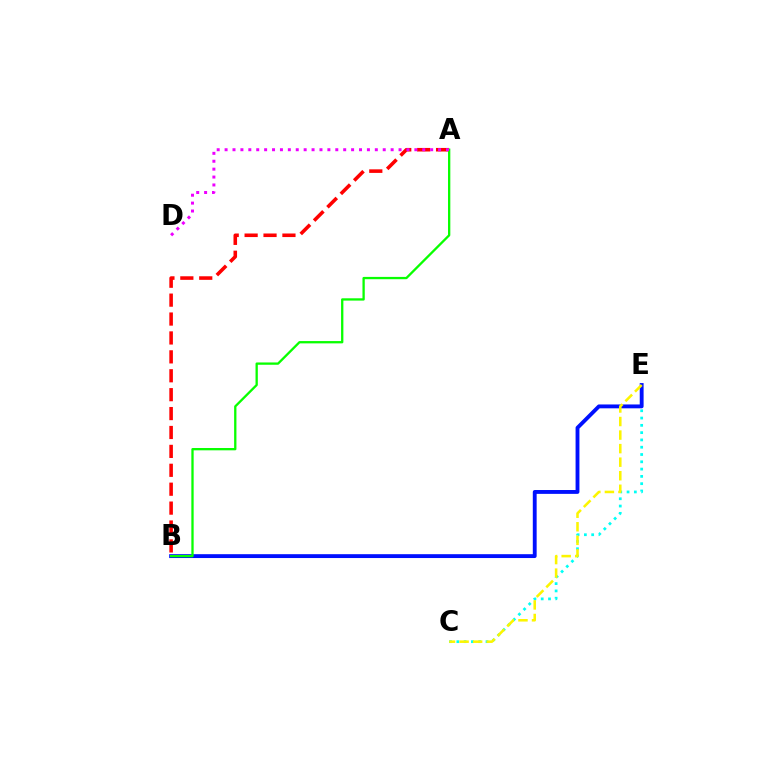{('C', 'E'): [{'color': '#00fff6', 'line_style': 'dotted', 'thickness': 1.98}, {'color': '#fcf500', 'line_style': 'dashed', 'thickness': 1.84}], ('A', 'B'): [{'color': '#ff0000', 'line_style': 'dashed', 'thickness': 2.57}, {'color': '#08ff00', 'line_style': 'solid', 'thickness': 1.66}], ('B', 'E'): [{'color': '#0010ff', 'line_style': 'solid', 'thickness': 2.78}], ('A', 'D'): [{'color': '#ee00ff', 'line_style': 'dotted', 'thickness': 2.15}]}